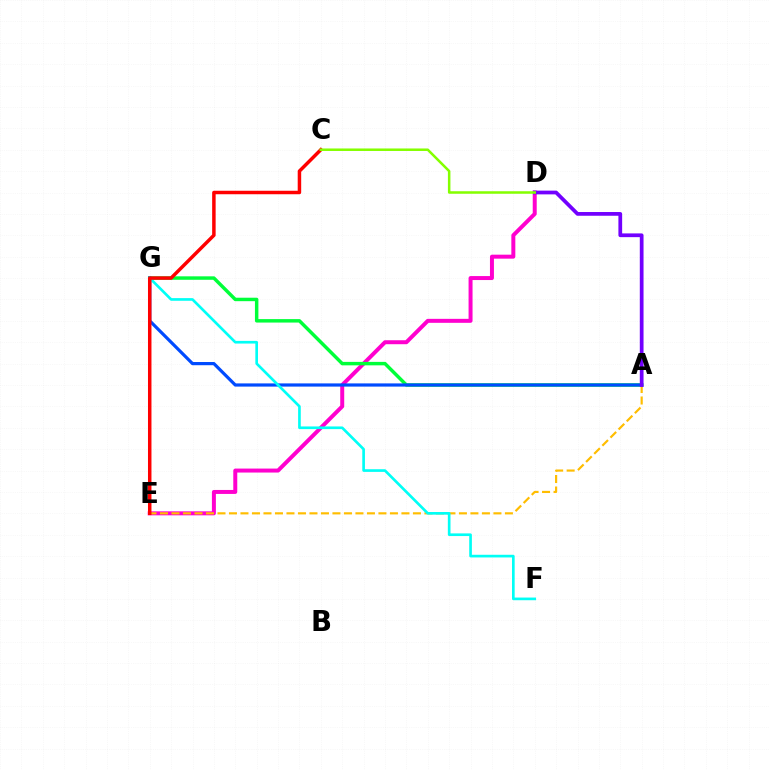{('D', 'E'): [{'color': '#ff00cf', 'line_style': 'solid', 'thickness': 2.86}], ('A', 'G'): [{'color': '#00ff39', 'line_style': 'solid', 'thickness': 2.49}, {'color': '#004bff', 'line_style': 'solid', 'thickness': 2.31}], ('A', 'E'): [{'color': '#ffbd00', 'line_style': 'dashed', 'thickness': 1.56}], ('F', 'G'): [{'color': '#00fff6', 'line_style': 'solid', 'thickness': 1.92}], ('C', 'E'): [{'color': '#ff0000', 'line_style': 'solid', 'thickness': 2.51}], ('A', 'D'): [{'color': '#7200ff', 'line_style': 'solid', 'thickness': 2.69}], ('C', 'D'): [{'color': '#84ff00', 'line_style': 'solid', 'thickness': 1.81}]}